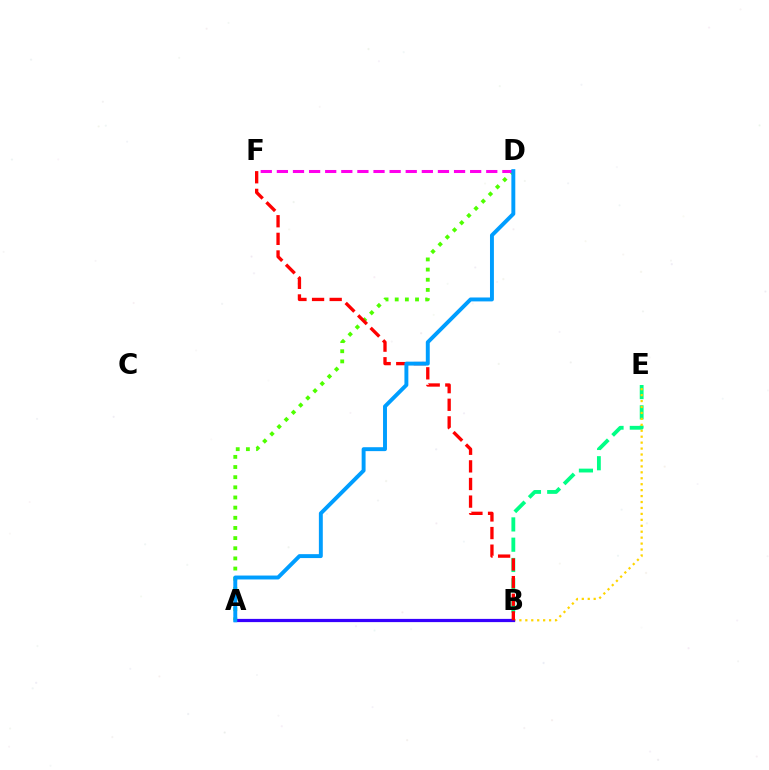{('B', 'E'): [{'color': '#00ff86', 'line_style': 'dashed', 'thickness': 2.76}, {'color': '#ffd500', 'line_style': 'dotted', 'thickness': 1.61}], ('A', 'D'): [{'color': '#4fff00', 'line_style': 'dotted', 'thickness': 2.76}, {'color': '#009eff', 'line_style': 'solid', 'thickness': 2.82}], ('A', 'B'): [{'color': '#3700ff', 'line_style': 'solid', 'thickness': 2.32}], ('B', 'F'): [{'color': '#ff0000', 'line_style': 'dashed', 'thickness': 2.39}], ('D', 'F'): [{'color': '#ff00ed', 'line_style': 'dashed', 'thickness': 2.19}]}